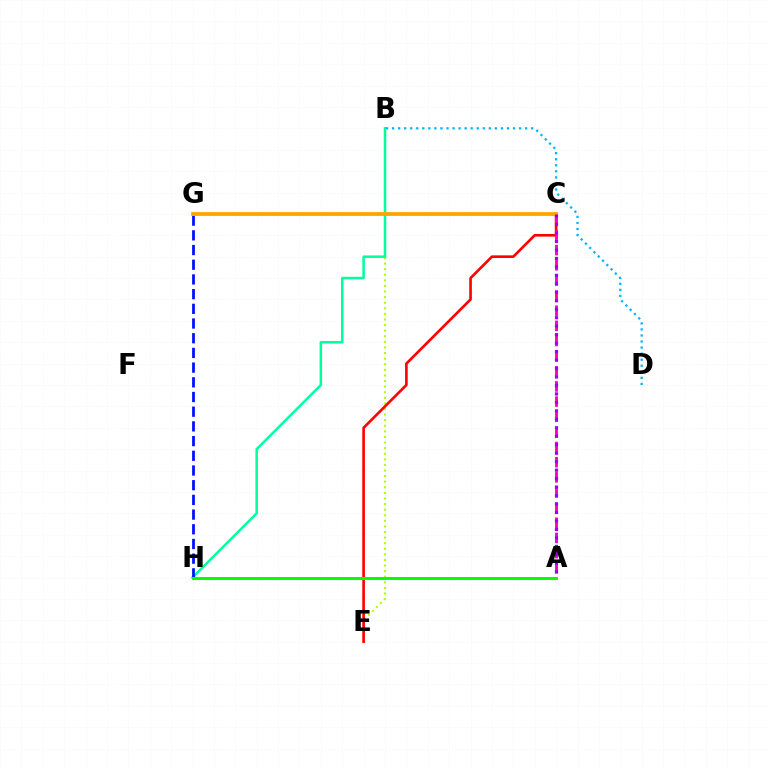{('B', 'E'): [{'color': '#b3ff00', 'line_style': 'dotted', 'thickness': 1.52}], ('C', 'E'): [{'color': '#ff0000', 'line_style': 'solid', 'thickness': 1.9}], ('B', 'H'): [{'color': '#00ff9d', 'line_style': 'solid', 'thickness': 1.82}], ('A', 'C'): [{'color': '#ff00bd', 'line_style': 'dashed', 'thickness': 2.06}, {'color': '#9b00ff', 'line_style': 'dotted', 'thickness': 2.3}], ('G', 'H'): [{'color': '#0010ff', 'line_style': 'dashed', 'thickness': 2.0}], ('C', 'G'): [{'color': '#ffa500', 'line_style': 'solid', 'thickness': 2.73}], ('A', 'H'): [{'color': '#08ff00', 'line_style': 'solid', 'thickness': 2.18}], ('B', 'D'): [{'color': '#00b5ff', 'line_style': 'dotted', 'thickness': 1.64}]}